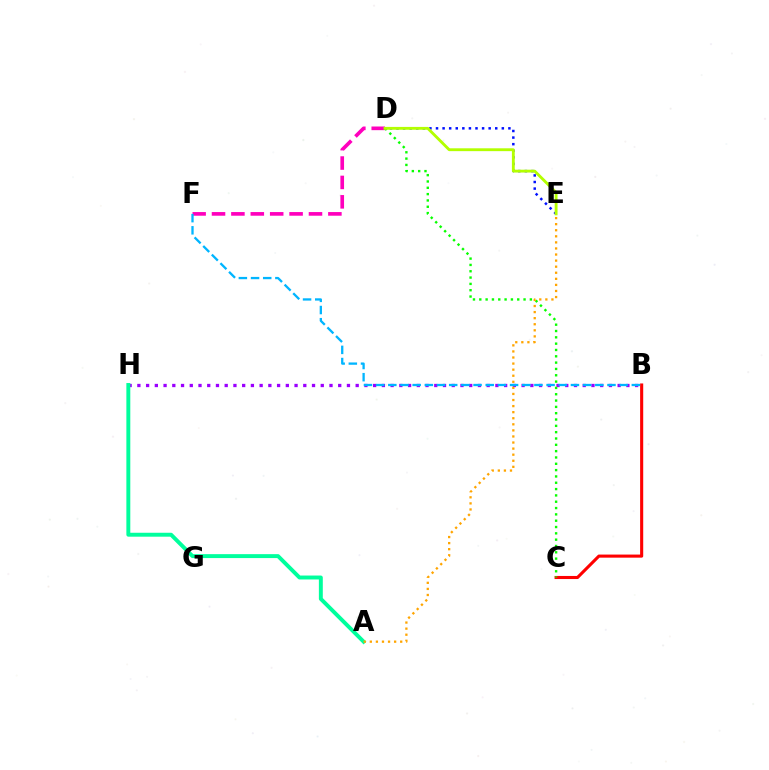{('B', 'H'): [{'color': '#9b00ff', 'line_style': 'dotted', 'thickness': 2.37}], ('D', 'F'): [{'color': '#ff00bd', 'line_style': 'dashed', 'thickness': 2.63}], ('D', 'E'): [{'color': '#0010ff', 'line_style': 'dotted', 'thickness': 1.79}, {'color': '#b3ff00', 'line_style': 'solid', 'thickness': 2.05}], ('B', 'C'): [{'color': '#ff0000', 'line_style': 'solid', 'thickness': 2.22}], ('B', 'F'): [{'color': '#00b5ff', 'line_style': 'dashed', 'thickness': 1.65}], ('A', 'H'): [{'color': '#00ff9d', 'line_style': 'solid', 'thickness': 2.83}], ('C', 'D'): [{'color': '#08ff00', 'line_style': 'dotted', 'thickness': 1.72}], ('A', 'E'): [{'color': '#ffa500', 'line_style': 'dotted', 'thickness': 1.65}]}